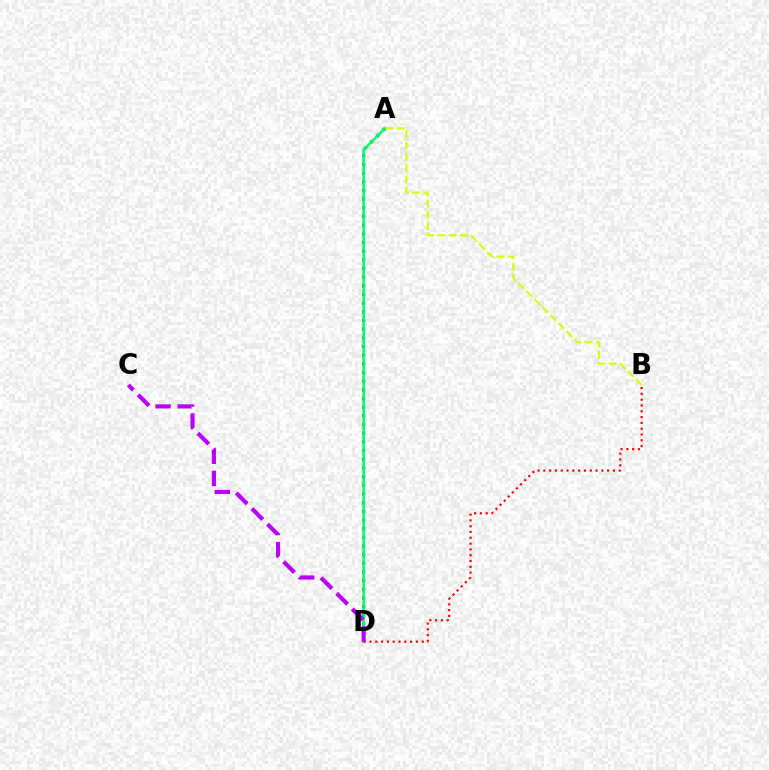{('A', 'D'): [{'color': '#0074ff', 'line_style': 'dotted', 'thickness': 2.36}, {'color': '#00ff5c', 'line_style': 'solid', 'thickness': 1.77}], ('B', 'D'): [{'color': '#ff0000', 'line_style': 'dotted', 'thickness': 1.58}], ('C', 'D'): [{'color': '#b900ff', 'line_style': 'dashed', 'thickness': 3.0}], ('A', 'B'): [{'color': '#d1ff00', 'line_style': 'dashed', 'thickness': 1.54}]}